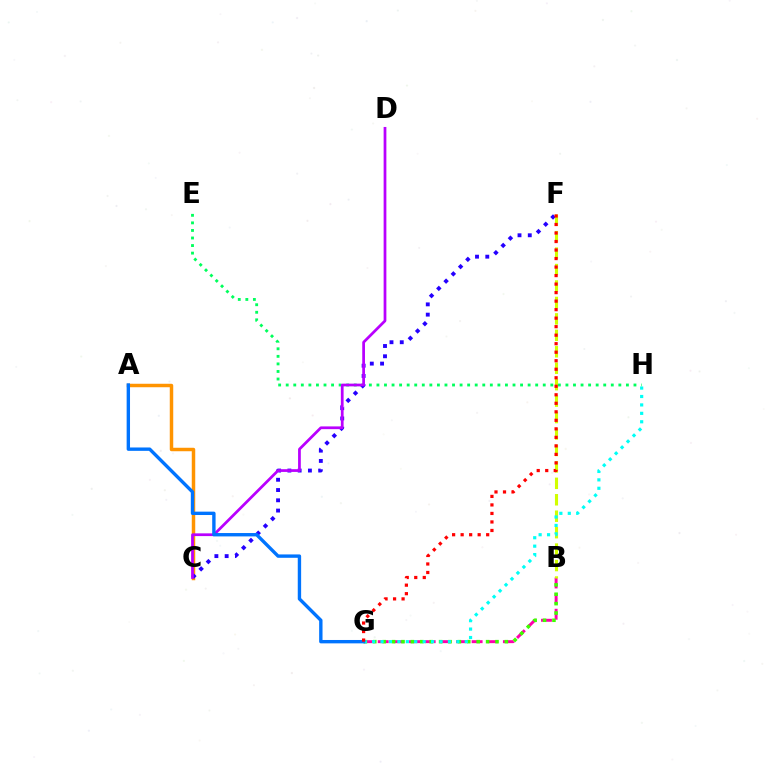{('B', 'G'): [{'color': '#ff00ac', 'line_style': 'dashed', 'thickness': 2.13}, {'color': '#3dff00', 'line_style': 'dotted', 'thickness': 2.55}], ('A', 'C'): [{'color': '#ff9400', 'line_style': 'solid', 'thickness': 2.5}], ('E', 'H'): [{'color': '#00ff5c', 'line_style': 'dotted', 'thickness': 2.05}], ('C', 'F'): [{'color': '#2500ff', 'line_style': 'dotted', 'thickness': 2.79}], ('B', 'F'): [{'color': '#d1ff00', 'line_style': 'dashed', 'thickness': 2.23}], ('C', 'D'): [{'color': '#b900ff', 'line_style': 'solid', 'thickness': 1.97}], ('G', 'H'): [{'color': '#00fff6', 'line_style': 'dotted', 'thickness': 2.29}], ('A', 'G'): [{'color': '#0074ff', 'line_style': 'solid', 'thickness': 2.43}], ('F', 'G'): [{'color': '#ff0000', 'line_style': 'dotted', 'thickness': 2.31}]}